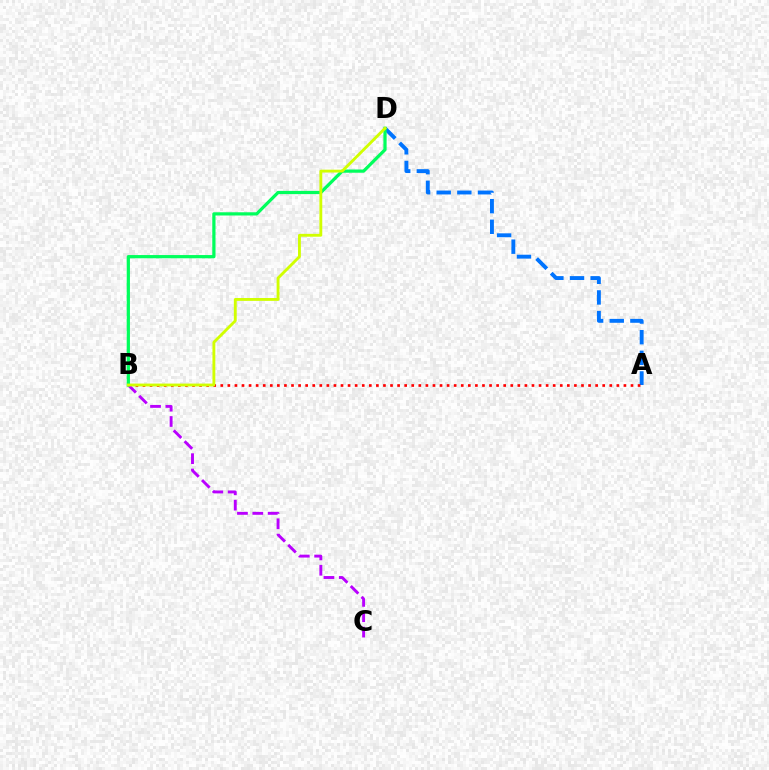{('A', 'D'): [{'color': '#0074ff', 'line_style': 'dashed', 'thickness': 2.8}], ('A', 'B'): [{'color': '#ff0000', 'line_style': 'dotted', 'thickness': 1.92}], ('B', 'C'): [{'color': '#b900ff', 'line_style': 'dashed', 'thickness': 2.08}], ('B', 'D'): [{'color': '#00ff5c', 'line_style': 'solid', 'thickness': 2.32}, {'color': '#d1ff00', 'line_style': 'solid', 'thickness': 2.06}]}